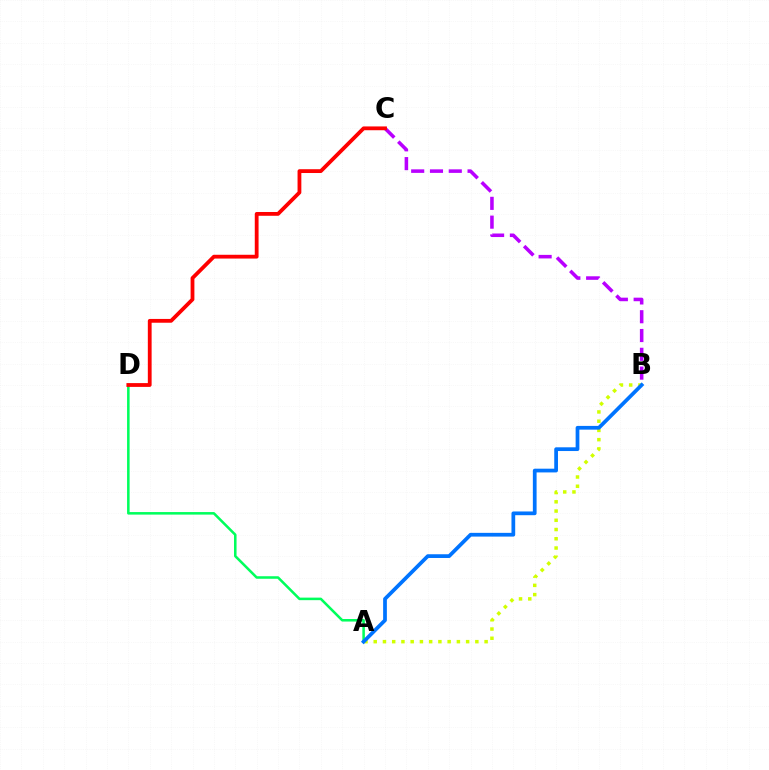{('A', 'D'): [{'color': '#00ff5c', 'line_style': 'solid', 'thickness': 1.83}], ('B', 'C'): [{'color': '#b900ff', 'line_style': 'dashed', 'thickness': 2.55}], ('C', 'D'): [{'color': '#ff0000', 'line_style': 'solid', 'thickness': 2.73}], ('A', 'B'): [{'color': '#d1ff00', 'line_style': 'dotted', 'thickness': 2.51}, {'color': '#0074ff', 'line_style': 'solid', 'thickness': 2.69}]}